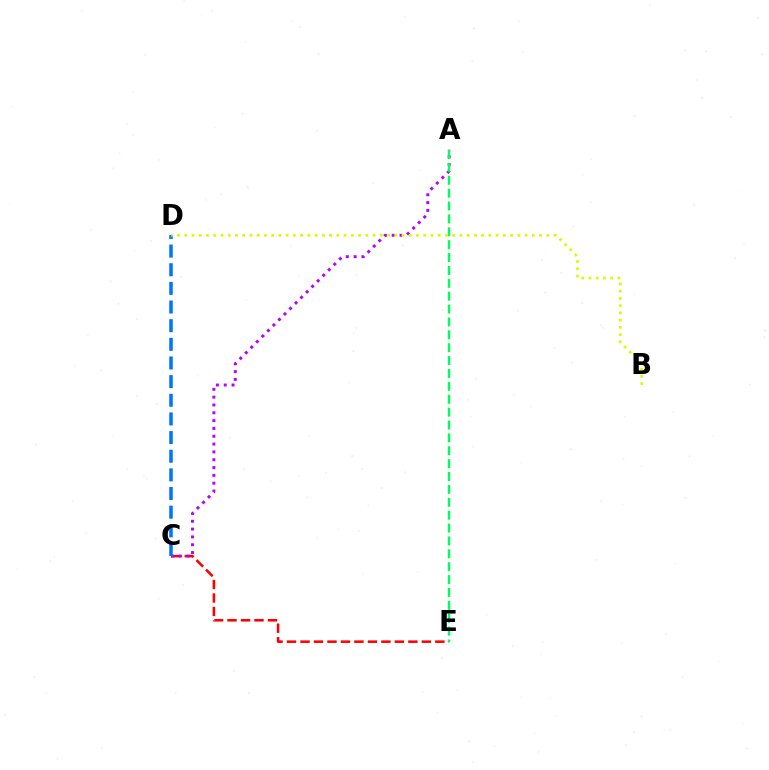{('C', 'E'): [{'color': '#ff0000', 'line_style': 'dashed', 'thickness': 1.83}], ('A', 'C'): [{'color': '#b900ff', 'line_style': 'dotted', 'thickness': 2.13}], ('C', 'D'): [{'color': '#0074ff', 'line_style': 'dashed', 'thickness': 2.53}], ('A', 'E'): [{'color': '#00ff5c', 'line_style': 'dashed', 'thickness': 1.75}], ('B', 'D'): [{'color': '#d1ff00', 'line_style': 'dotted', 'thickness': 1.97}]}